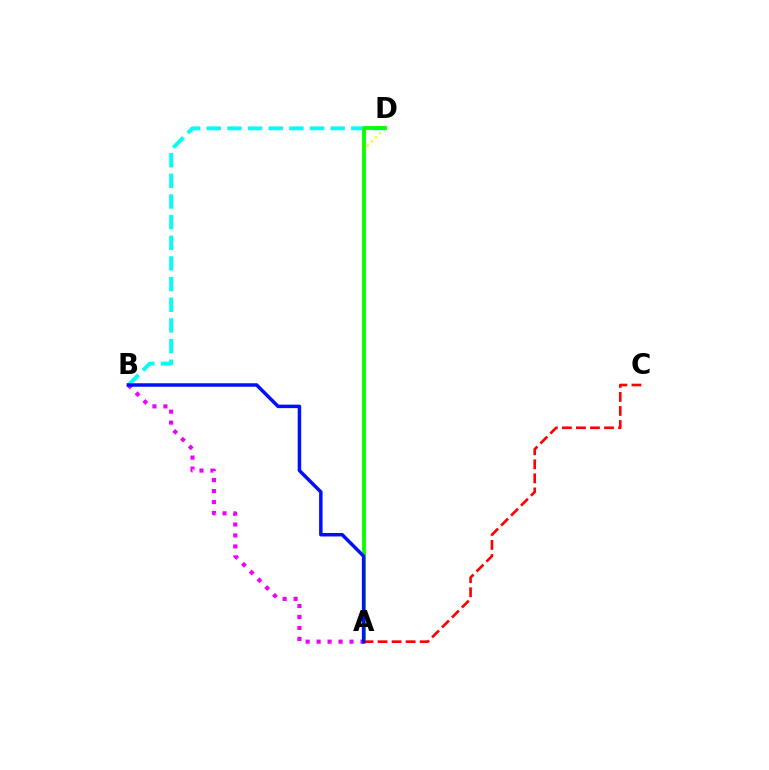{('A', 'D'): [{'color': '#fcf500', 'line_style': 'dotted', 'thickness': 1.58}, {'color': '#08ff00', 'line_style': 'solid', 'thickness': 2.76}], ('B', 'D'): [{'color': '#00fff6', 'line_style': 'dashed', 'thickness': 2.81}], ('A', 'C'): [{'color': '#ff0000', 'line_style': 'dashed', 'thickness': 1.91}], ('A', 'B'): [{'color': '#ee00ff', 'line_style': 'dotted', 'thickness': 2.98}, {'color': '#0010ff', 'line_style': 'solid', 'thickness': 2.51}]}